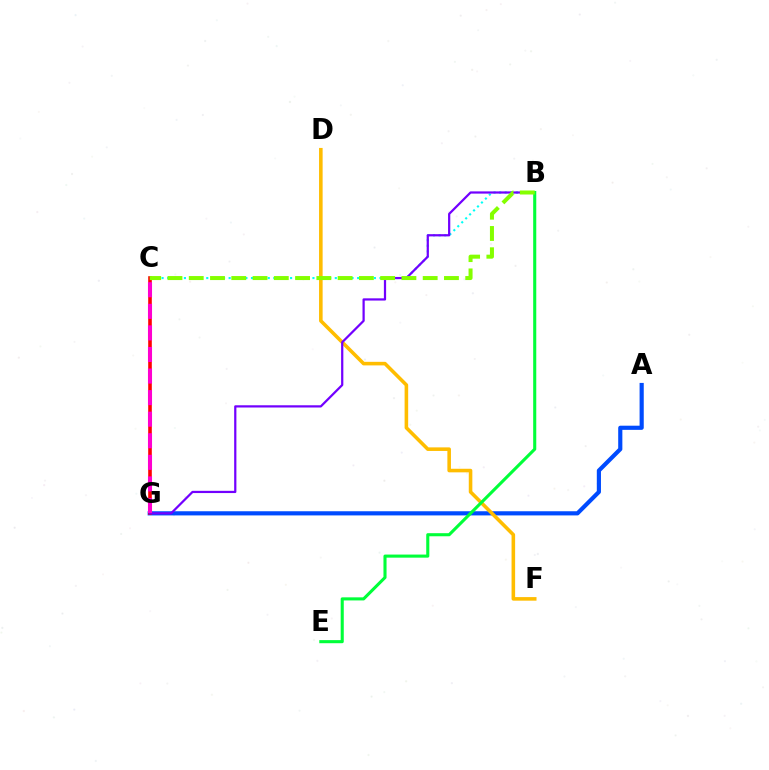{('A', 'G'): [{'color': '#004bff', 'line_style': 'solid', 'thickness': 3.0}], ('C', 'G'): [{'color': '#ff0000', 'line_style': 'solid', 'thickness': 2.6}, {'color': '#ff00cf', 'line_style': 'dashed', 'thickness': 2.93}], ('D', 'F'): [{'color': '#ffbd00', 'line_style': 'solid', 'thickness': 2.57}], ('B', 'C'): [{'color': '#00fff6', 'line_style': 'dotted', 'thickness': 1.52}, {'color': '#84ff00', 'line_style': 'dashed', 'thickness': 2.89}], ('B', 'G'): [{'color': '#7200ff', 'line_style': 'solid', 'thickness': 1.6}], ('B', 'E'): [{'color': '#00ff39', 'line_style': 'solid', 'thickness': 2.22}]}